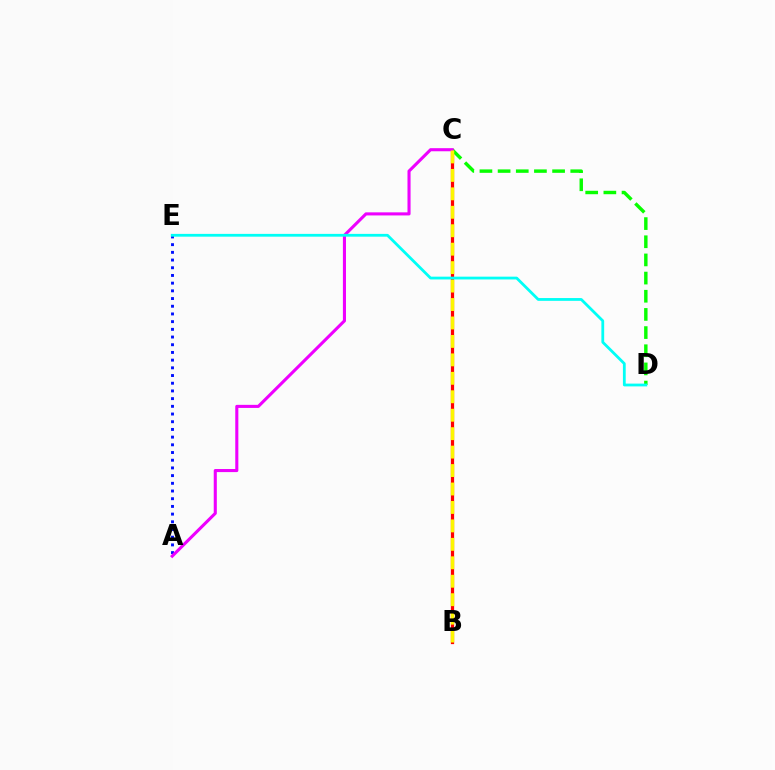{('B', 'C'): [{'color': '#ff0000', 'line_style': 'solid', 'thickness': 2.33}, {'color': '#fcf500', 'line_style': 'dashed', 'thickness': 2.51}], ('A', 'E'): [{'color': '#0010ff', 'line_style': 'dotted', 'thickness': 2.09}], ('C', 'D'): [{'color': '#08ff00', 'line_style': 'dashed', 'thickness': 2.47}], ('A', 'C'): [{'color': '#ee00ff', 'line_style': 'solid', 'thickness': 2.22}], ('D', 'E'): [{'color': '#00fff6', 'line_style': 'solid', 'thickness': 2.01}]}